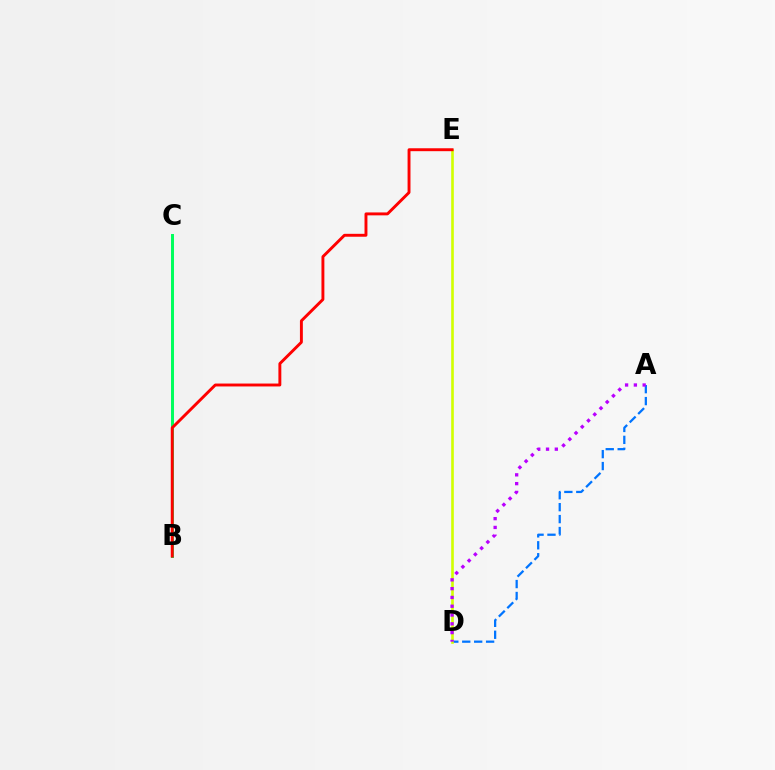{('A', 'D'): [{'color': '#0074ff', 'line_style': 'dashed', 'thickness': 1.62}, {'color': '#b900ff', 'line_style': 'dotted', 'thickness': 2.39}], ('D', 'E'): [{'color': '#d1ff00', 'line_style': 'solid', 'thickness': 1.89}], ('B', 'C'): [{'color': '#00ff5c', 'line_style': 'solid', 'thickness': 2.14}], ('B', 'E'): [{'color': '#ff0000', 'line_style': 'solid', 'thickness': 2.1}]}